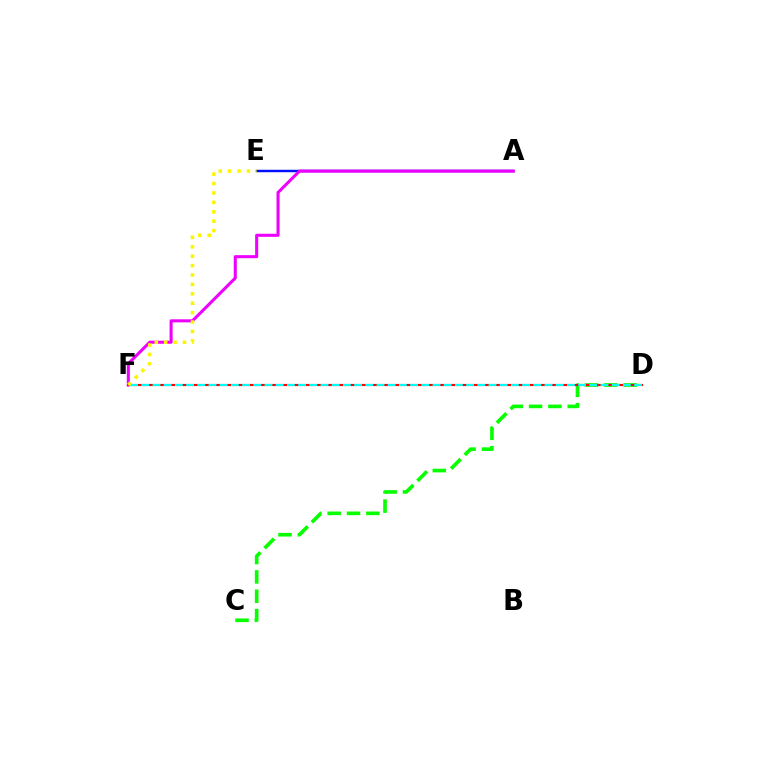{('C', 'D'): [{'color': '#08ff00', 'line_style': 'dashed', 'thickness': 2.63}], ('A', 'E'): [{'color': '#0010ff', 'line_style': 'solid', 'thickness': 1.76}], ('A', 'F'): [{'color': '#ee00ff', 'line_style': 'solid', 'thickness': 2.2}], ('D', 'F'): [{'color': '#ff0000', 'line_style': 'solid', 'thickness': 1.54}, {'color': '#00fff6', 'line_style': 'dashed', 'thickness': 1.52}], ('E', 'F'): [{'color': '#fcf500', 'line_style': 'dotted', 'thickness': 2.55}]}